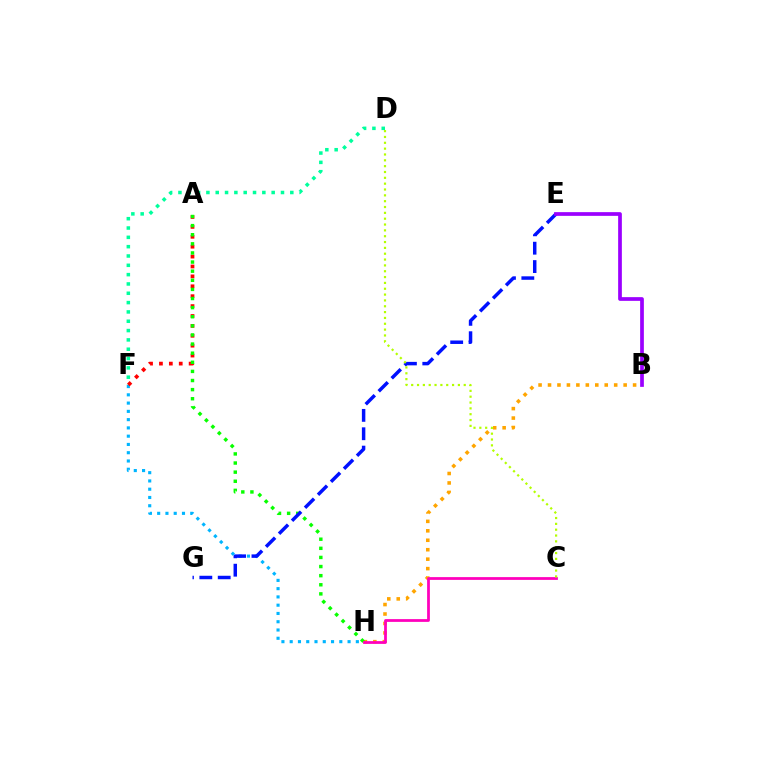{('F', 'H'): [{'color': '#00b5ff', 'line_style': 'dotted', 'thickness': 2.25}], ('D', 'F'): [{'color': '#00ff9d', 'line_style': 'dotted', 'thickness': 2.53}], ('B', 'H'): [{'color': '#ffa500', 'line_style': 'dotted', 'thickness': 2.57}], ('A', 'F'): [{'color': '#ff0000', 'line_style': 'dotted', 'thickness': 2.69}], ('A', 'H'): [{'color': '#08ff00', 'line_style': 'dotted', 'thickness': 2.48}], ('C', 'H'): [{'color': '#ff00bd', 'line_style': 'solid', 'thickness': 1.99}], ('E', 'G'): [{'color': '#0010ff', 'line_style': 'dashed', 'thickness': 2.5}], ('C', 'D'): [{'color': '#b3ff00', 'line_style': 'dotted', 'thickness': 1.59}], ('B', 'E'): [{'color': '#9b00ff', 'line_style': 'solid', 'thickness': 2.68}]}